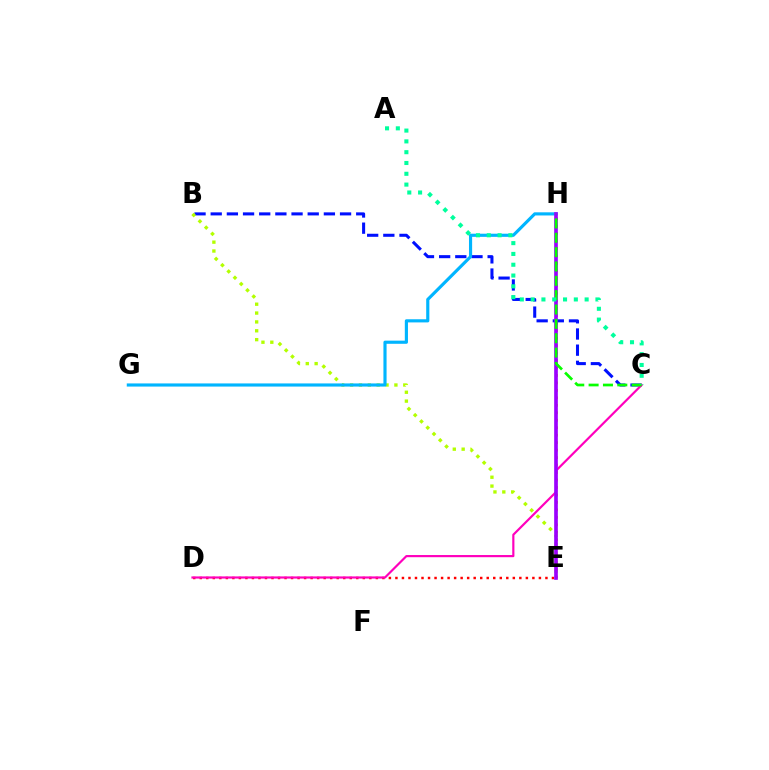{('D', 'E'): [{'color': '#ff0000', 'line_style': 'dotted', 'thickness': 1.77}], ('E', 'H'): [{'color': '#ffa500', 'line_style': 'dotted', 'thickness': 2.03}, {'color': '#9b00ff', 'line_style': 'solid', 'thickness': 2.64}], ('B', 'C'): [{'color': '#0010ff', 'line_style': 'dashed', 'thickness': 2.2}], ('B', 'E'): [{'color': '#b3ff00', 'line_style': 'dotted', 'thickness': 2.41}], ('G', 'H'): [{'color': '#00b5ff', 'line_style': 'solid', 'thickness': 2.27}], ('C', 'D'): [{'color': '#ff00bd', 'line_style': 'solid', 'thickness': 1.57}], ('C', 'H'): [{'color': '#08ff00', 'line_style': 'dashed', 'thickness': 1.95}], ('A', 'C'): [{'color': '#00ff9d', 'line_style': 'dotted', 'thickness': 2.93}]}